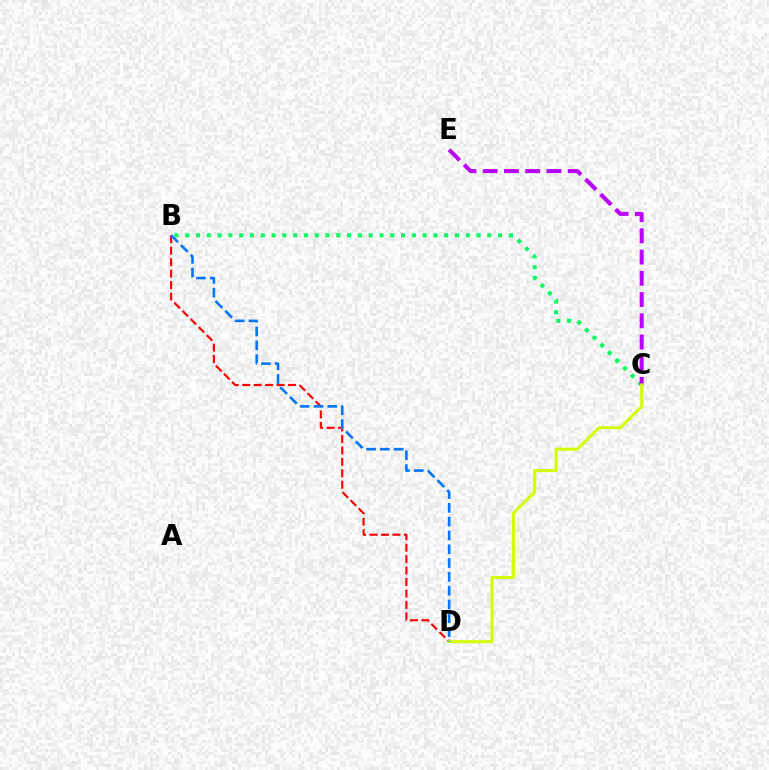{('B', 'C'): [{'color': '#00ff5c', 'line_style': 'dotted', 'thickness': 2.93}], ('C', 'E'): [{'color': '#b900ff', 'line_style': 'dashed', 'thickness': 2.88}], ('B', 'D'): [{'color': '#ff0000', 'line_style': 'dashed', 'thickness': 1.56}, {'color': '#0074ff', 'line_style': 'dashed', 'thickness': 1.88}], ('C', 'D'): [{'color': '#d1ff00', 'line_style': 'solid', 'thickness': 2.22}]}